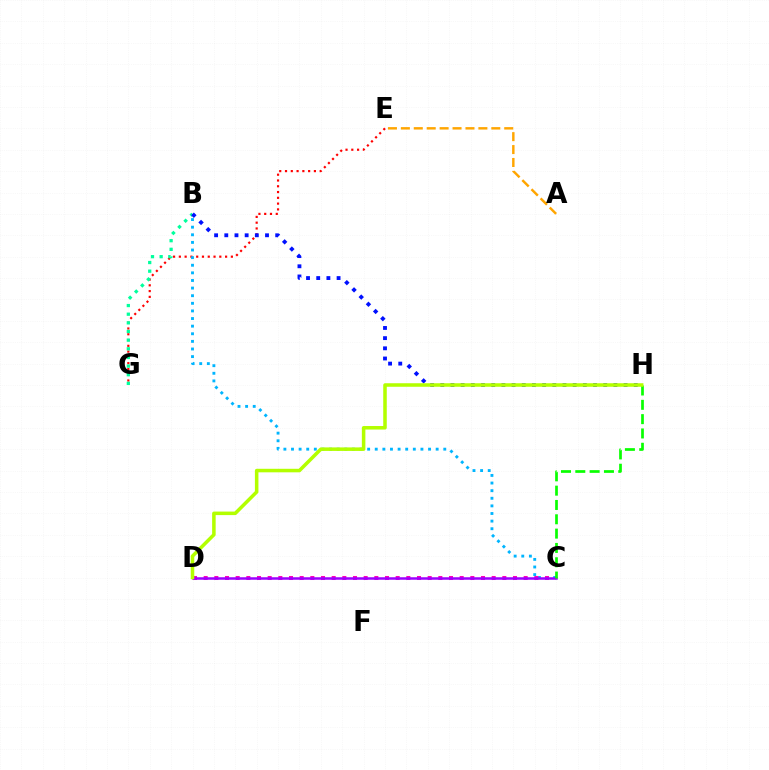{('E', 'G'): [{'color': '#ff0000', 'line_style': 'dotted', 'thickness': 1.57}], ('B', 'C'): [{'color': '#00b5ff', 'line_style': 'dotted', 'thickness': 2.07}], ('C', 'D'): [{'color': '#ff00bd', 'line_style': 'dotted', 'thickness': 2.9}, {'color': '#9b00ff', 'line_style': 'solid', 'thickness': 1.8}], ('B', 'G'): [{'color': '#00ff9d', 'line_style': 'dotted', 'thickness': 2.35}], ('B', 'H'): [{'color': '#0010ff', 'line_style': 'dotted', 'thickness': 2.77}], ('C', 'H'): [{'color': '#08ff00', 'line_style': 'dashed', 'thickness': 1.95}], ('A', 'E'): [{'color': '#ffa500', 'line_style': 'dashed', 'thickness': 1.76}], ('D', 'H'): [{'color': '#b3ff00', 'line_style': 'solid', 'thickness': 2.54}]}